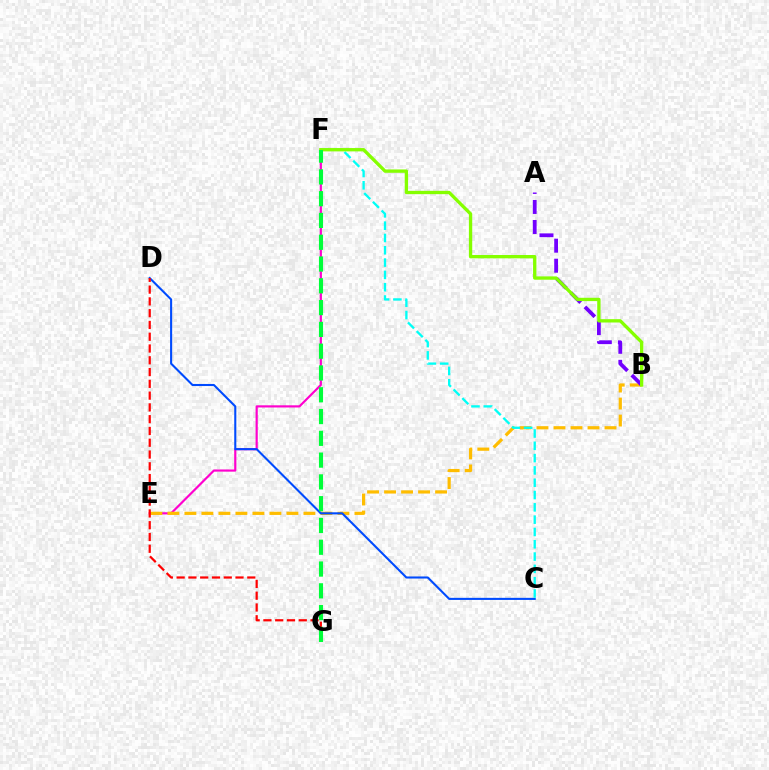{('E', 'F'): [{'color': '#ff00cf', 'line_style': 'solid', 'thickness': 1.57}], ('B', 'E'): [{'color': '#ffbd00', 'line_style': 'dashed', 'thickness': 2.31}], ('C', 'D'): [{'color': '#004bff', 'line_style': 'solid', 'thickness': 1.5}], ('A', 'B'): [{'color': '#7200ff', 'line_style': 'dashed', 'thickness': 2.72}], ('D', 'G'): [{'color': '#ff0000', 'line_style': 'dashed', 'thickness': 1.6}], ('C', 'F'): [{'color': '#00fff6', 'line_style': 'dashed', 'thickness': 1.67}], ('B', 'F'): [{'color': '#84ff00', 'line_style': 'solid', 'thickness': 2.4}], ('F', 'G'): [{'color': '#00ff39', 'line_style': 'dashed', 'thickness': 2.96}]}